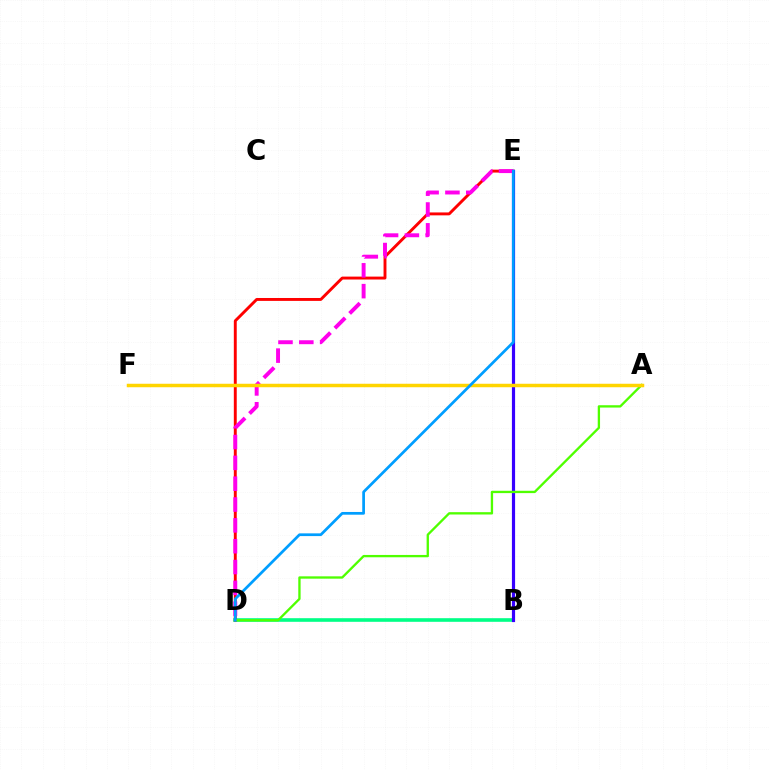{('B', 'D'): [{'color': '#00ff86', 'line_style': 'solid', 'thickness': 2.6}], ('D', 'E'): [{'color': '#ff0000', 'line_style': 'solid', 'thickness': 2.09}, {'color': '#ff00ed', 'line_style': 'dashed', 'thickness': 2.83}, {'color': '#009eff', 'line_style': 'solid', 'thickness': 1.97}], ('B', 'E'): [{'color': '#3700ff', 'line_style': 'solid', 'thickness': 2.29}], ('A', 'D'): [{'color': '#4fff00', 'line_style': 'solid', 'thickness': 1.68}], ('A', 'F'): [{'color': '#ffd500', 'line_style': 'solid', 'thickness': 2.51}]}